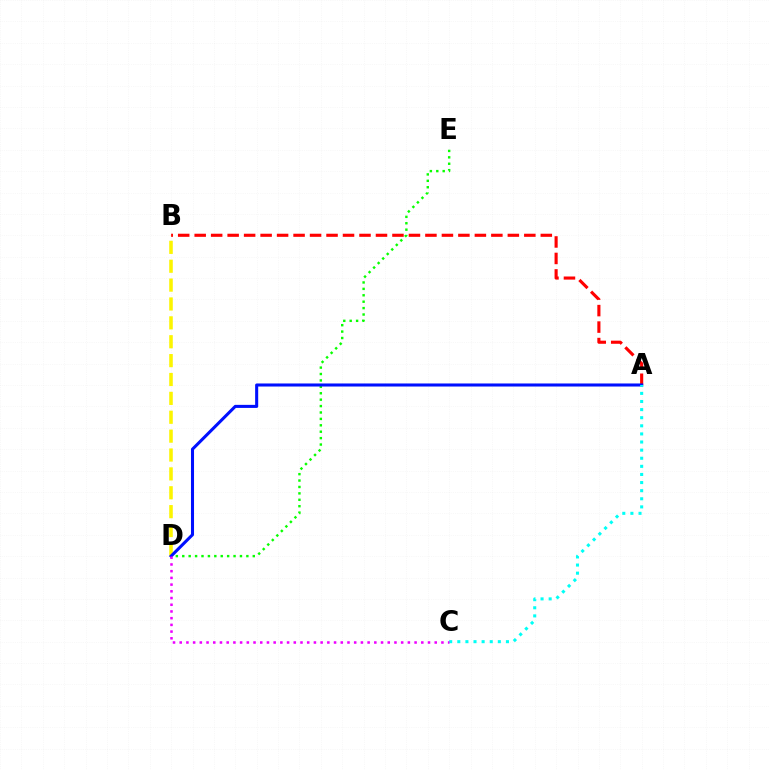{('A', 'B'): [{'color': '#ff0000', 'line_style': 'dashed', 'thickness': 2.24}], ('B', 'D'): [{'color': '#fcf500', 'line_style': 'dashed', 'thickness': 2.56}], ('D', 'E'): [{'color': '#08ff00', 'line_style': 'dotted', 'thickness': 1.74}], ('A', 'D'): [{'color': '#0010ff', 'line_style': 'solid', 'thickness': 2.2}], ('A', 'C'): [{'color': '#00fff6', 'line_style': 'dotted', 'thickness': 2.2}], ('C', 'D'): [{'color': '#ee00ff', 'line_style': 'dotted', 'thickness': 1.82}]}